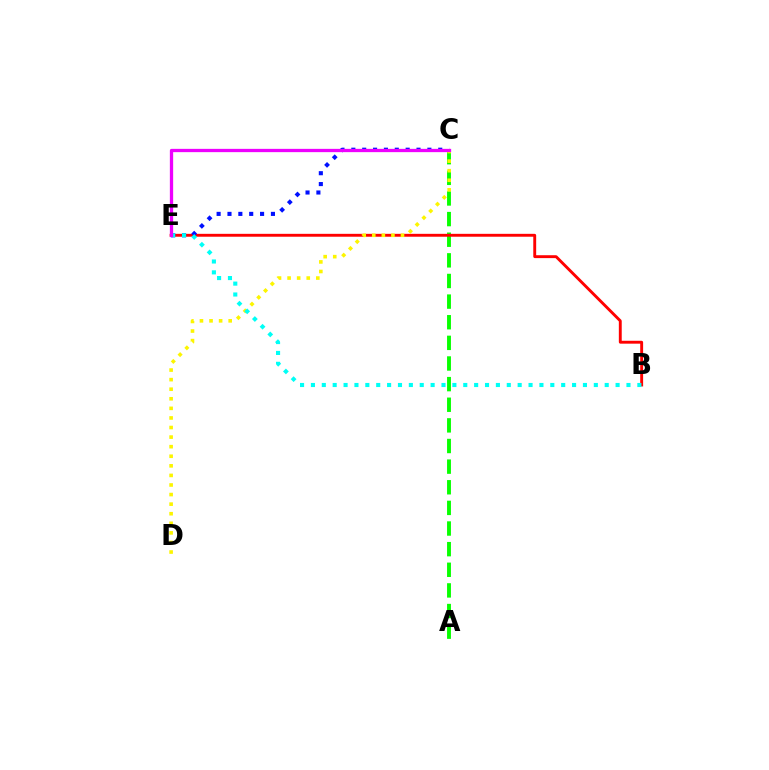{('A', 'C'): [{'color': '#08ff00', 'line_style': 'dashed', 'thickness': 2.8}], ('B', 'E'): [{'color': '#ff0000', 'line_style': 'solid', 'thickness': 2.08}, {'color': '#00fff6', 'line_style': 'dotted', 'thickness': 2.96}], ('C', 'D'): [{'color': '#fcf500', 'line_style': 'dotted', 'thickness': 2.6}], ('C', 'E'): [{'color': '#0010ff', 'line_style': 'dotted', 'thickness': 2.95}, {'color': '#ee00ff', 'line_style': 'solid', 'thickness': 2.37}]}